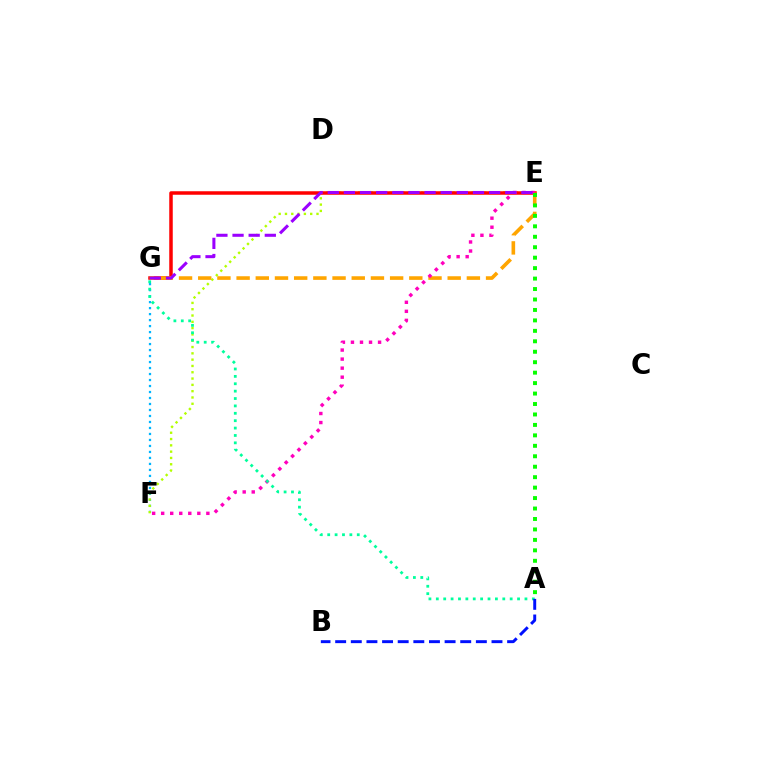{('F', 'G'): [{'color': '#00b5ff', 'line_style': 'dotted', 'thickness': 1.63}], ('E', 'F'): [{'color': '#b3ff00', 'line_style': 'dotted', 'thickness': 1.71}, {'color': '#ff00bd', 'line_style': 'dotted', 'thickness': 2.46}], ('E', 'G'): [{'color': '#ff0000', 'line_style': 'solid', 'thickness': 2.52}, {'color': '#ffa500', 'line_style': 'dashed', 'thickness': 2.61}, {'color': '#9b00ff', 'line_style': 'dashed', 'thickness': 2.19}], ('A', 'G'): [{'color': '#00ff9d', 'line_style': 'dotted', 'thickness': 2.01}], ('A', 'E'): [{'color': '#08ff00', 'line_style': 'dotted', 'thickness': 2.84}], ('A', 'B'): [{'color': '#0010ff', 'line_style': 'dashed', 'thickness': 2.12}]}